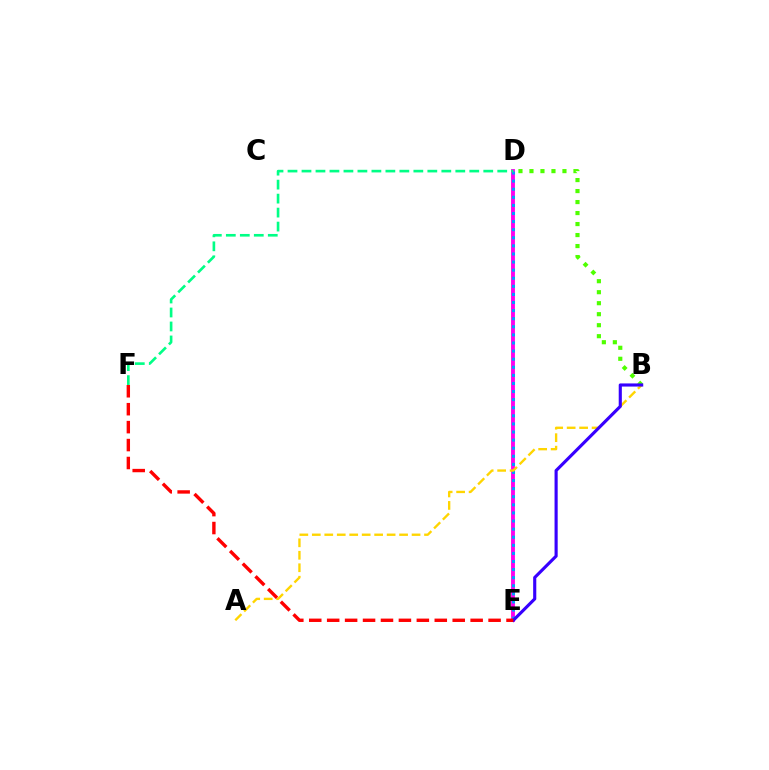{('D', 'E'): [{'color': '#ff00ed', 'line_style': 'solid', 'thickness': 2.79}, {'color': '#009eff', 'line_style': 'dotted', 'thickness': 2.2}], ('A', 'B'): [{'color': '#ffd500', 'line_style': 'dashed', 'thickness': 1.69}], ('B', 'D'): [{'color': '#4fff00', 'line_style': 'dotted', 'thickness': 2.99}], ('D', 'F'): [{'color': '#00ff86', 'line_style': 'dashed', 'thickness': 1.9}], ('B', 'E'): [{'color': '#3700ff', 'line_style': 'solid', 'thickness': 2.25}], ('E', 'F'): [{'color': '#ff0000', 'line_style': 'dashed', 'thickness': 2.44}]}